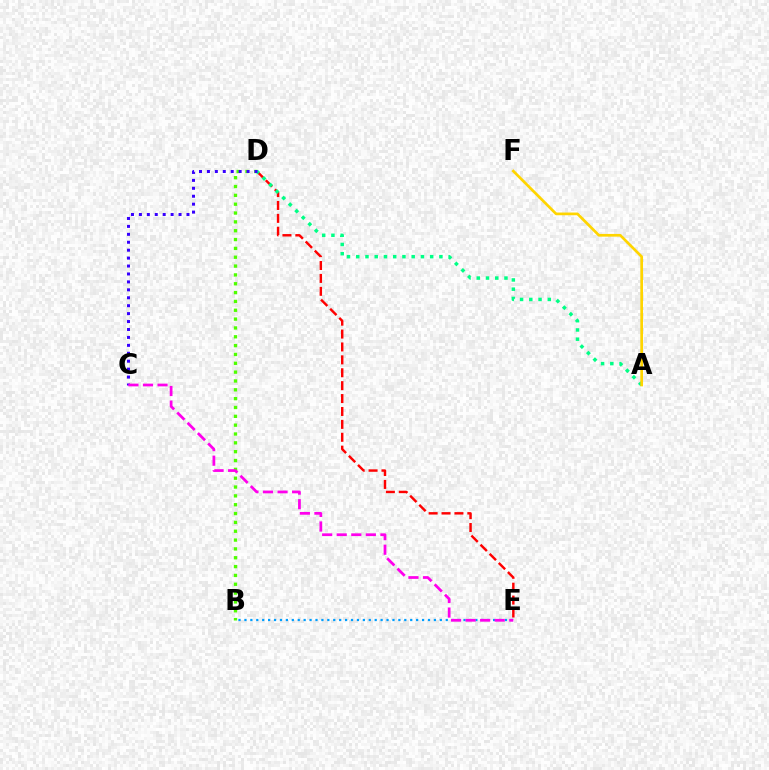{('D', 'E'): [{'color': '#ff0000', 'line_style': 'dashed', 'thickness': 1.75}], ('B', 'D'): [{'color': '#4fff00', 'line_style': 'dotted', 'thickness': 2.4}], ('A', 'D'): [{'color': '#00ff86', 'line_style': 'dotted', 'thickness': 2.51}], ('B', 'E'): [{'color': '#009eff', 'line_style': 'dotted', 'thickness': 1.61}], ('A', 'F'): [{'color': '#ffd500', 'line_style': 'solid', 'thickness': 1.95}], ('C', 'D'): [{'color': '#3700ff', 'line_style': 'dotted', 'thickness': 2.15}], ('C', 'E'): [{'color': '#ff00ed', 'line_style': 'dashed', 'thickness': 1.98}]}